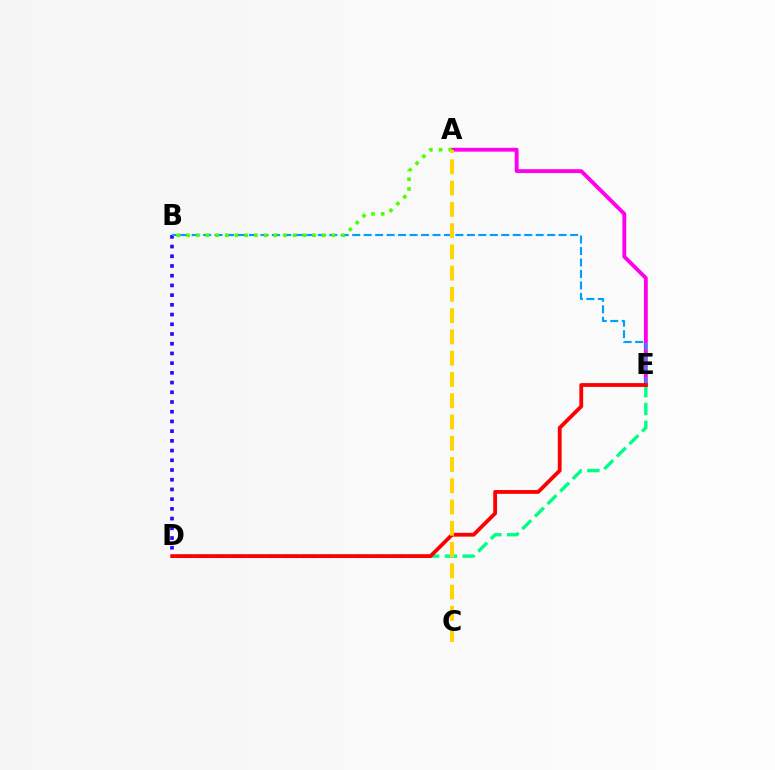{('D', 'E'): [{'color': '#00ff86', 'line_style': 'dashed', 'thickness': 2.42}, {'color': '#ff0000', 'line_style': 'solid', 'thickness': 2.74}], ('A', 'E'): [{'color': '#ff00ed', 'line_style': 'solid', 'thickness': 2.78}], ('B', 'D'): [{'color': '#3700ff', 'line_style': 'dotted', 'thickness': 2.64}], ('B', 'E'): [{'color': '#009eff', 'line_style': 'dashed', 'thickness': 1.56}], ('A', 'B'): [{'color': '#4fff00', 'line_style': 'dotted', 'thickness': 2.63}], ('A', 'C'): [{'color': '#ffd500', 'line_style': 'dashed', 'thickness': 2.89}]}